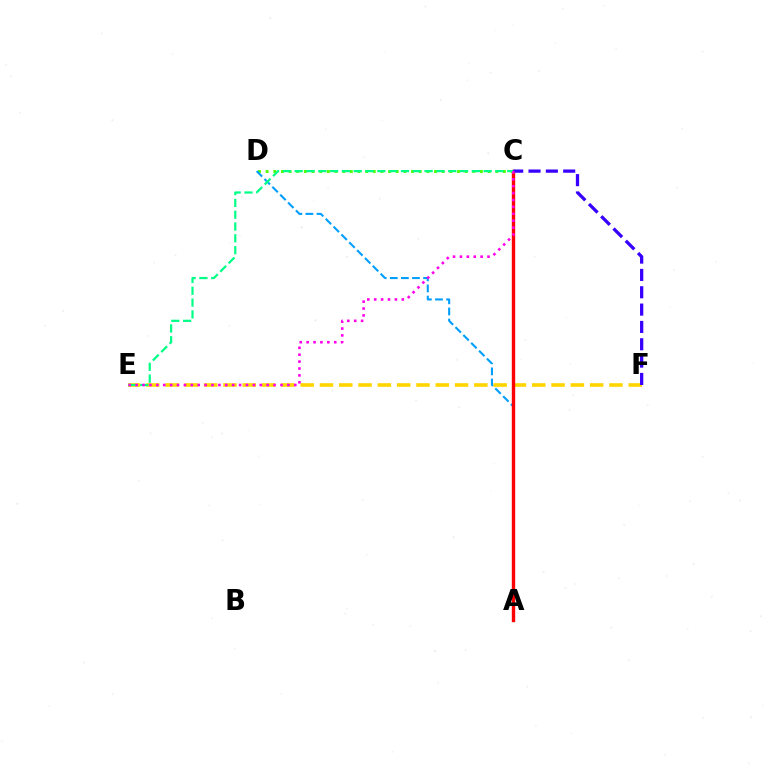{('E', 'F'): [{'color': '#ffd500', 'line_style': 'dashed', 'thickness': 2.62}], ('C', 'D'): [{'color': '#4fff00', 'line_style': 'dotted', 'thickness': 2.08}], ('A', 'D'): [{'color': '#009eff', 'line_style': 'dashed', 'thickness': 1.51}], ('A', 'C'): [{'color': '#ff0000', 'line_style': 'solid', 'thickness': 2.43}], ('C', 'E'): [{'color': '#00ff86', 'line_style': 'dashed', 'thickness': 1.6}, {'color': '#ff00ed', 'line_style': 'dotted', 'thickness': 1.87}], ('C', 'F'): [{'color': '#3700ff', 'line_style': 'dashed', 'thickness': 2.36}]}